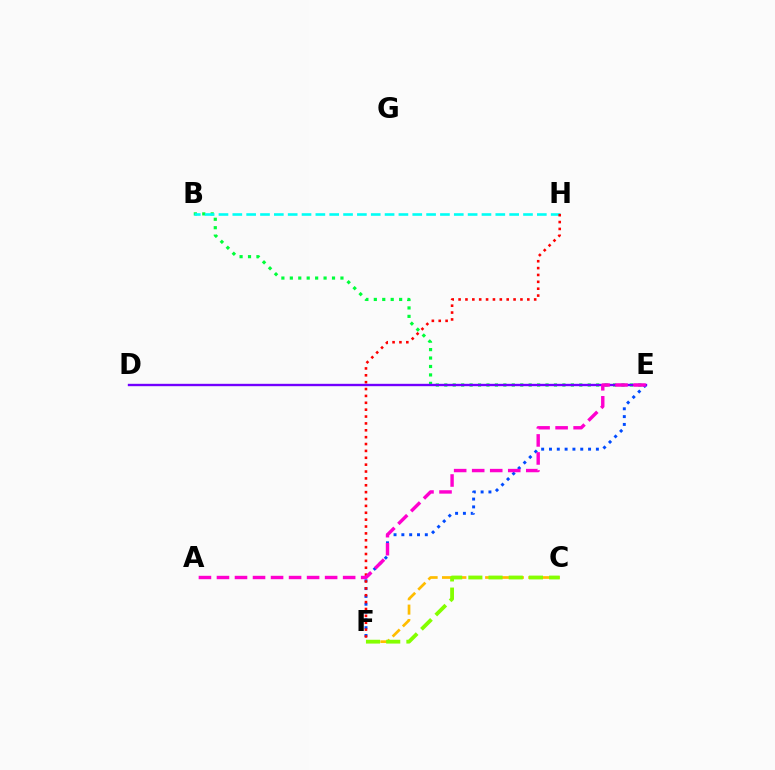{('B', 'E'): [{'color': '#00ff39', 'line_style': 'dotted', 'thickness': 2.29}], ('E', 'F'): [{'color': '#004bff', 'line_style': 'dotted', 'thickness': 2.12}], ('C', 'F'): [{'color': '#ffbd00', 'line_style': 'dashed', 'thickness': 1.95}, {'color': '#84ff00', 'line_style': 'dashed', 'thickness': 2.74}], ('B', 'H'): [{'color': '#00fff6', 'line_style': 'dashed', 'thickness': 1.88}], ('F', 'H'): [{'color': '#ff0000', 'line_style': 'dotted', 'thickness': 1.87}], ('D', 'E'): [{'color': '#7200ff', 'line_style': 'solid', 'thickness': 1.71}], ('A', 'E'): [{'color': '#ff00cf', 'line_style': 'dashed', 'thickness': 2.45}]}